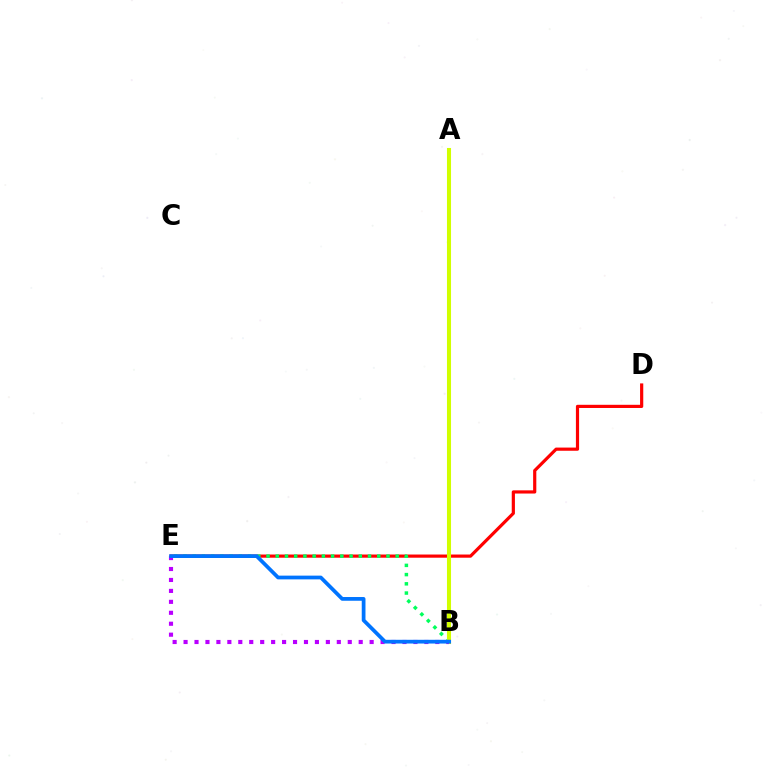{('D', 'E'): [{'color': '#ff0000', 'line_style': 'solid', 'thickness': 2.29}], ('B', 'E'): [{'color': '#00ff5c', 'line_style': 'dotted', 'thickness': 2.51}, {'color': '#b900ff', 'line_style': 'dotted', 'thickness': 2.97}, {'color': '#0074ff', 'line_style': 'solid', 'thickness': 2.69}], ('A', 'B'): [{'color': '#d1ff00', 'line_style': 'solid', 'thickness': 2.92}]}